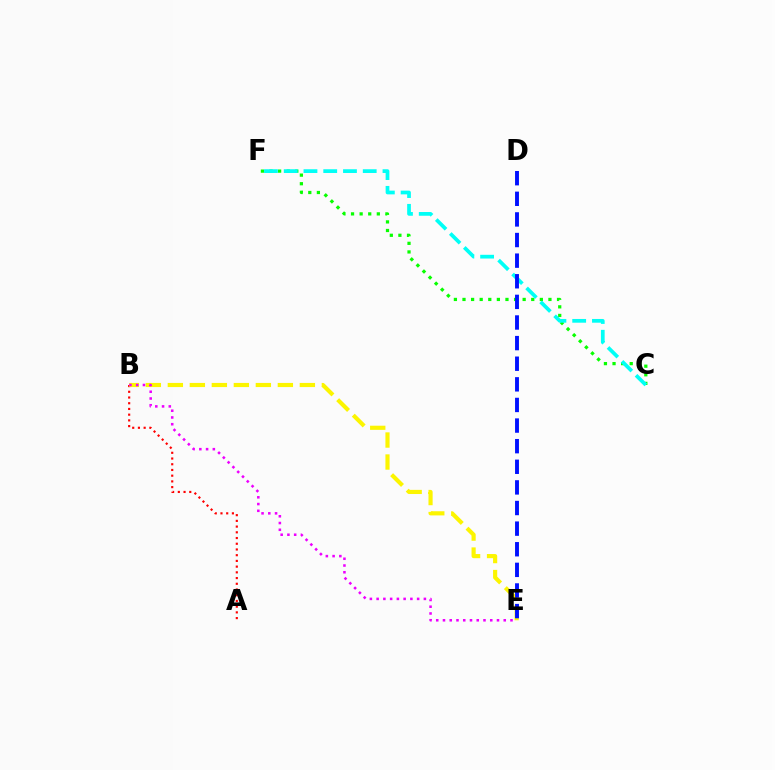{('C', 'F'): [{'color': '#08ff00', 'line_style': 'dotted', 'thickness': 2.33}, {'color': '#00fff6', 'line_style': 'dashed', 'thickness': 2.68}], ('A', 'B'): [{'color': '#ff0000', 'line_style': 'dotted', 'thickness': 1.55}], ('B', 'E'): [{'color': '#fcf500', 'line_style': 'dashed', 'thickness': 2.99}, {'color': '#ee00ff', 'line_style': 'dotted', 'thickness': 1.83}], ('D', 'E'): [{'color': '#0010ff', 'line_style': 'dashed', 'thickness': 2.8}]}